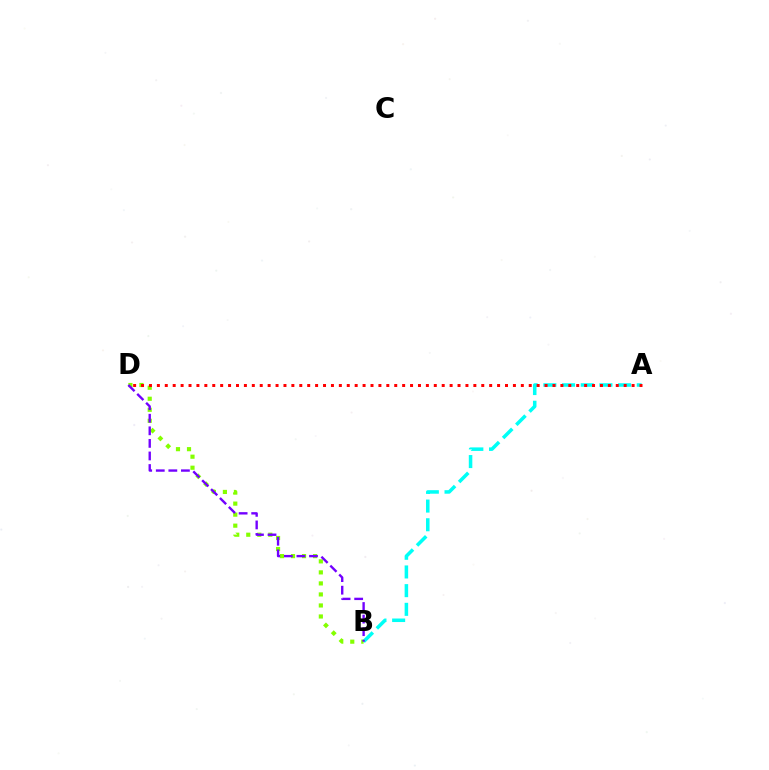{('A', 'B'): [{'color': '#00fff6', 'line_style': 'dashed', 'thickness': 2.54}], ('B', 'D'): [{'color': '#84ff00', 'line_style': 'dotted', 'thickness': 3.0}, {'color': '#7200ff', 'line_style': 'dashed', 'thickness': 1.71}], ('A', 'D'): [{'color': '#ff0000', 'line_style': 'dotted', 'thickness': 2.15}]}